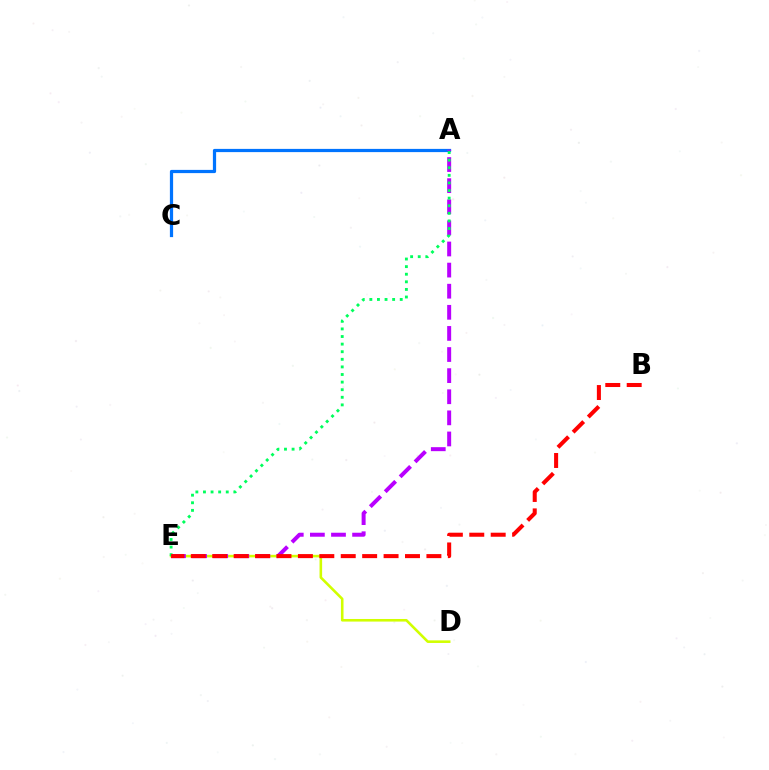{('D', 'E'): [{'color': '#d1ff00', 'line_style': 'solid', 'thickness': 1.87}], ('A', 'C'): [{'color': '#0074ff', 'line_style': 'solid', 'thickness': 2.32}], ('A', 'E'): [{'color': '#b900ff', 'line_style': 'dashed', 'thickness': 2.87}, {'color': '#00ff5c', 'line_style': 'dotted', 'thickness': 2.06}], ('B', 'E'): [{'color': '#ff0000', 'line_style': 'dashed', 'thickness': 2.91}]}